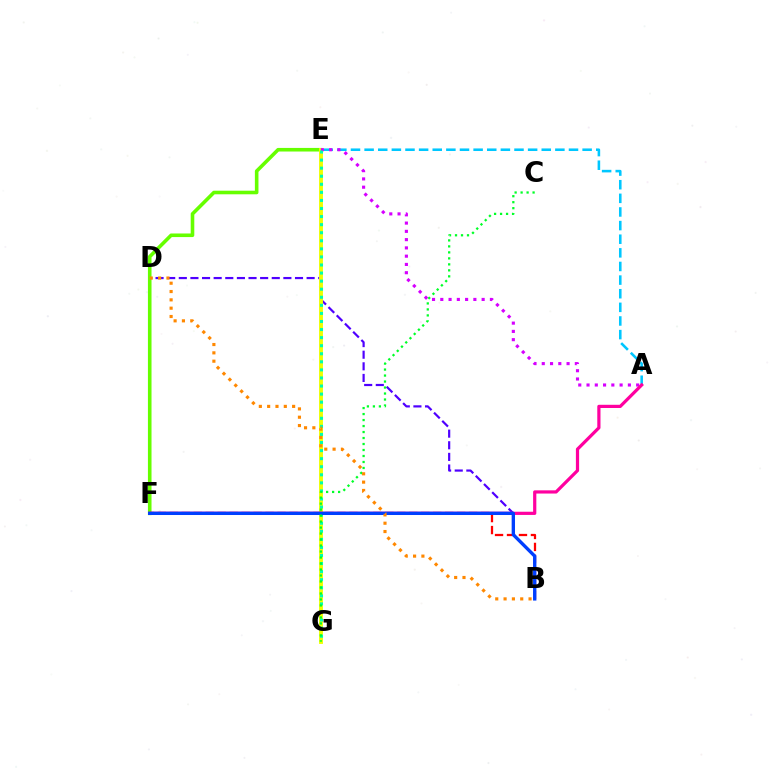{('B', 'D'): [{'color': '#4f00ff', 'line_style': 'dashed', 'thickness': 1.58}, {'color': '#ff8800', 'line_style': 'dotted', 'thickness': 2.26}], ('E', 'F'): [{'color': '#66ff00', 'line_style': 'solid', 'thickness': 2.59}], ('A', 'E'): [{'color': '#00c7ff', 'line_style': 'dashed', 'thickness': 1.85}, {'color': '#d600ff', 'line_style': 'dotted', 'thickness': 2.25}], ('E', 'G'): [{'color': '#eeff00', 'line_style': 'solid', 'thickness': 2.79}, {'color': '#00ffaf', 'line_style': 'dotted', 'thickness': 2.19}], ('B', 'F'): [{'color': '#ff0000', 'line_style': 'dashed', 'thickness': 1.63}, {'color': '#003fff', 'line_style': 'solid', 'thickness': 2.41}], ('A', 'F'): [{'color': '#ff00a0', 'line_style': 'solid', 'thickness': 2.31}], ('C', 'G'): [{'color': '#00ff27', 'line_style': 'dotted', 'thickness': 1.63}]}